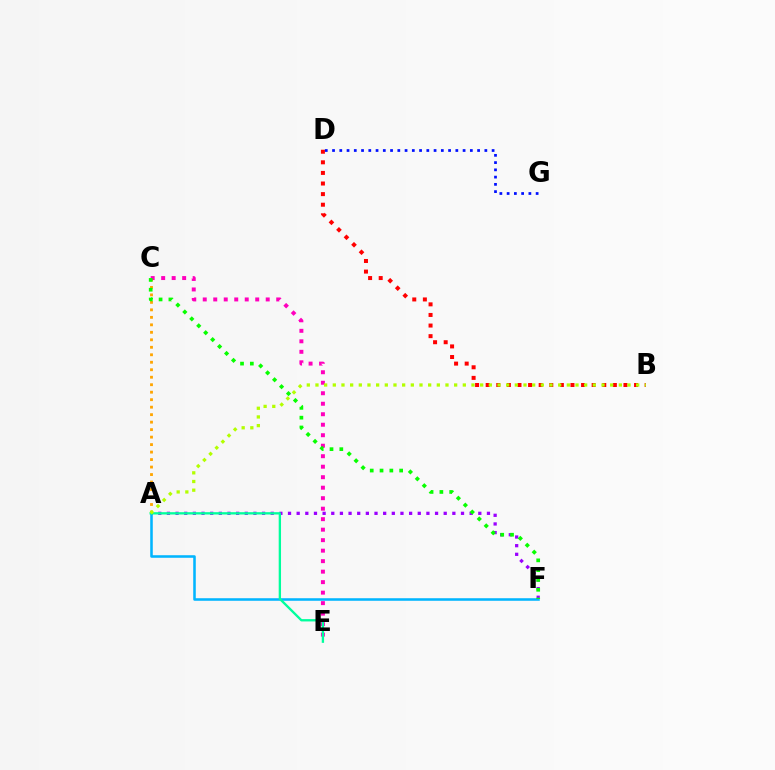{('A', 'F'): [{'color': '#9b00ff', 'line_style': 'dotted', 'thickness': 2.35}, {'color': '#00b5ff', 'line_style': 'solid', 'thickness': 1.84}], ('A', 'C'): [{'color': '#ffa500', 'line_style': 'dotted', 'thickness': 2.03}], ('C', 'E'): [{'color': '#ff00bd', 'line_style': 'dotted', 'thickness': 2.85}], ('A', 'E'): [{'color': '#00ff9d', 'line_style': 'solid', 'thickness': 1.68}], ('C', 'F'): [{'color': '#08ff00', 'line_style': 'dotted', 'thickness': 2.67}], ('B', 'D'): [{'color': '#ff0000', 'line_style': 'dotted', 'thickness': 2.88}], ('A', 'B'): [{'color': '#b3ff00', 'line_style': 'dotted', 'thickness': 2.36}], ('D', 'G'): [{'color': '#0010ff', 'line_style': 'dotted', 'thickness': 1.97}]}